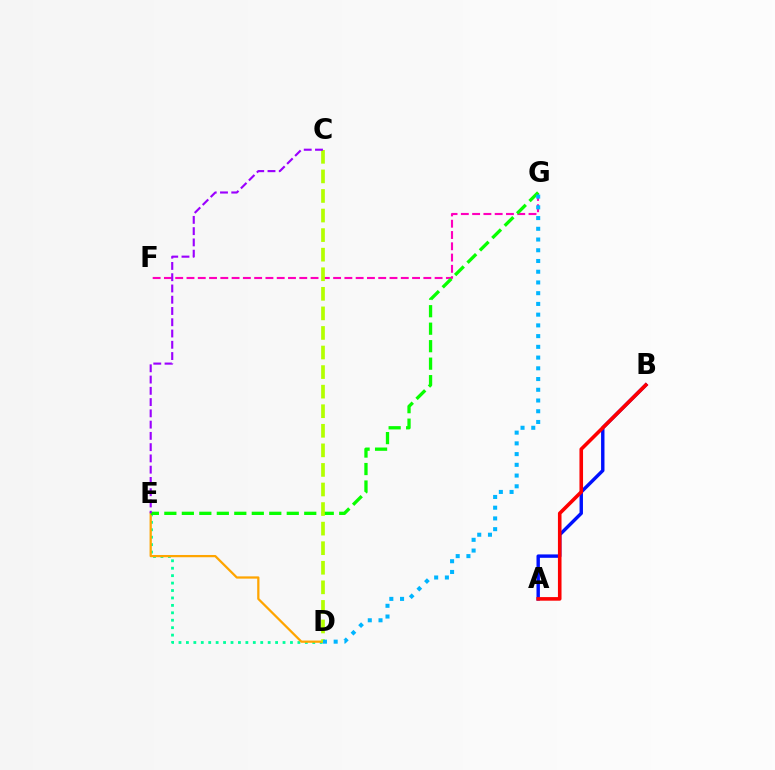{('F', 'G'): [{'color': '#ff00bd', 'line_style': 'dashed', 'thickness': 1.53}], ('D', 'E'): [{'color': '#00ff9d', 'line_style': 'dotted', 'thickness': 2.02}, {'color': '#ffa500', 'line_style': 'solid', 'thickness': 1.63}], ('E', 'G'): [{'color': '#08ff00', 'line_style': 'dashed', 'thickness': 2.38}], ('C', 'D'): [{'color': '#b3ff00', 'line_style': 'dashed', 'thickness': 2.66}], ('A', 'B'): [{'color': '#0010ff', 'line_style': 'solid', 'thickness': 2.45}, {'color': '#ff0000', 'line_style': 'solid', 'thickness': 2.59}], ('C', 'E'): [{'color': '#9b00ff', 'line_style': 'dashed', 'thickness': 1.53}], ('D', 'G'): [{'color': '#00b5ff', 'line_style': 'dotted', 'thickness': 2.92}]}